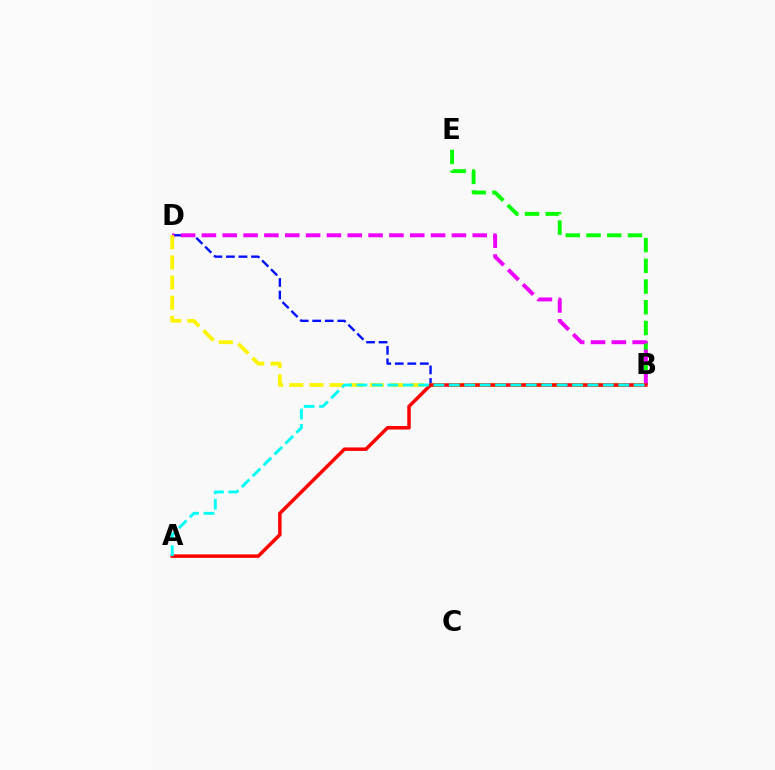{('B', 'E'): [{'color': '#08ff00', 'line_style': 'dashed', 'thickness': 2.81}], ('B', 'D'): [{'color': '#0010ff', 'line_style': 'dashed', 'thickness': 1.7}, {'color': '#ee00ff', 'line_style': 'dashed', 'thickness': 2.83}, {'color': '#fcf500', 'line_style': 'dashed', 'thickness': 2.74}], ('A', 'B'): [{'color': '#ff0000', 'line_style': 'solid', 'thickness': 2.5}, {'color': '#00fff6', 'line_style': 'dashed', 'thickness': 2.09}]}